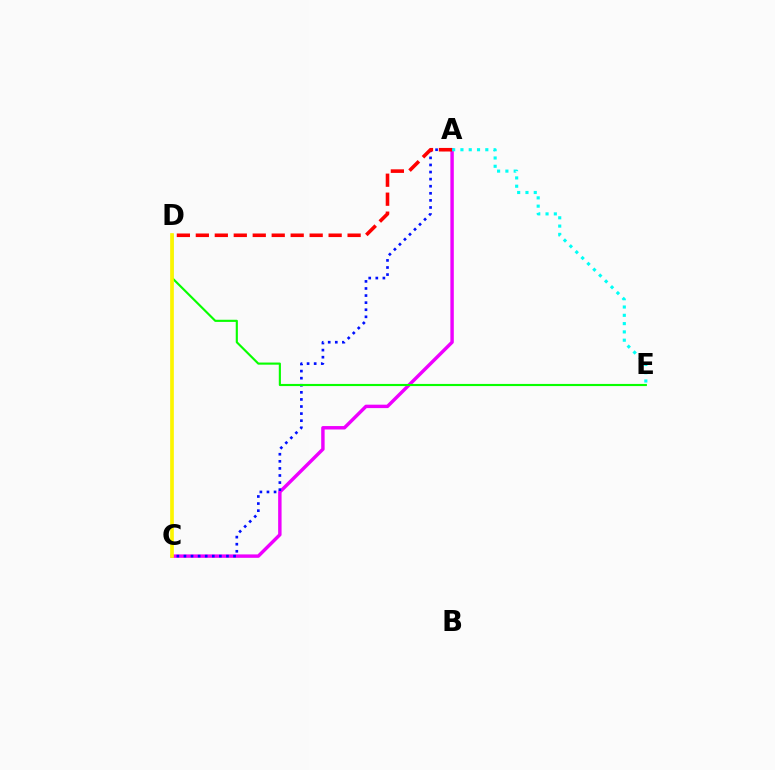{('A', 'C'): [{'color': '#ee00ff', 'line_style': 'solid', 'thickness': 2.47}, {'color': '#0010ff', 'line_style': 'dotted', 'thickness': 1.93}], ('A', 'E'): [{'color': '#00fff6', 'line_style': 'dotted', 'thickness': 2.25}], ('D', 'E'): [{'color': '#08ff00', 'line_style': 'solid', 'thickness': 1.54}], ('C', 'D'): [{'color': '#fcf500', 'line_style': 'solid', 'thickness': 2.65}], ('A', 'D'): [{'color': '#ff0000', 'line_style': 'dashed', 'thickness': 2.58}]}